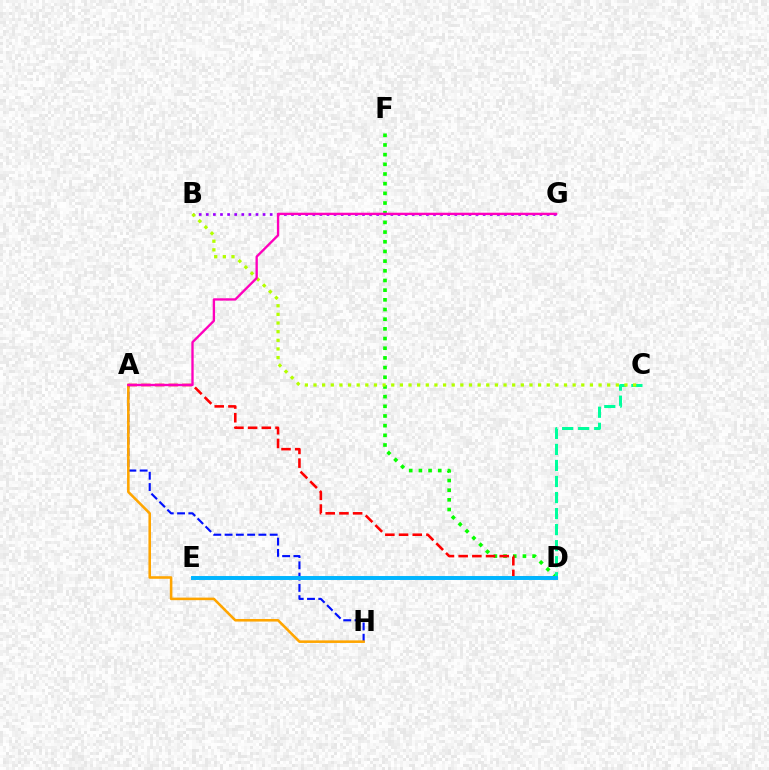{('B', 'G'): [{'color': '#9b00ff', 'line_style': 'dotted', 'thickness': 1.93}], ('D', 'F'): [{'color': '#08ff00', 'line_style': 'dotted', 'thickness': 2.63}], ('A', 'H'): [{'color': '#0010ff', 'line_style': 'dashed', 'thickness': 1.53}, {'color': '#ffa500', 'line_style': 'solid', 'thickness': 1.85}], ('C', 'D'): [{'color': '#00ff9d', 'line_style': 'dashed', 'thickness': 2.18}], ('A', 'D'): [{'color': '#ff0000', 'line_style': 'dashed', 'thickness': 1.86}], ('D', 'E'): [{'color': '#00b5ff', 'line_style': 'solid', 'thickness': 2.84}], ('B', 'C'): [{'color': '#b3ff00', 'line_style': 'dotted', 'thickness': 2.35}], ('A', 'G'): [{'color': '#ff00bd', 'line_style': 'solid', 'thickness': 1.69}]}